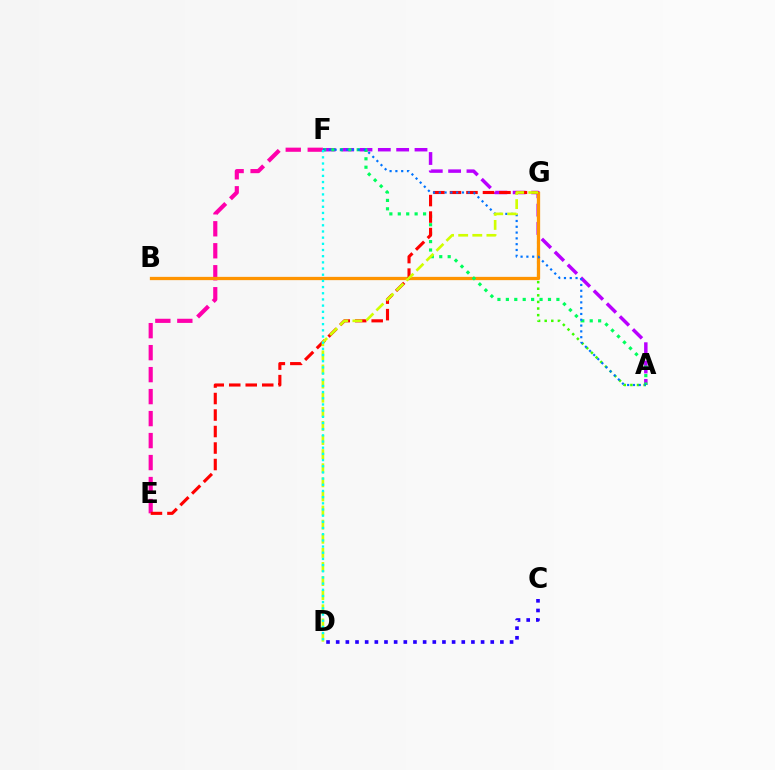{('A', 'G'): [{'color': '#3dff00', 'line_style': 'dotted', 'thickness': 1.79}], ('A', 'F'): [{'color': '#b900ff', 'line_style': 'dashed', 'thickness': 2.49}, {'color': '#00ff5c', 'line_style': 'dotted', 'thickness': 2.29}, {'color': '#0074ff', 'line_style': 'dotted', 'thickness': 1.58}], ('E', 'F'): [{'color': '#ff00ac', 'line_style': 'dashed', 'thickness': 2.99}], ('B', 'G'): [{'color': '#ff9400', 'line_style': 'solid', 'thickness': 2.36}], ('E', 'G'): [{'color': '#ff0000', 'line_style': 'dashed', 'thickness': 2.24}], ('D', 'G'): [{'color': '#d1ff00', 'line_style': 'dashed', 'thickness': 1.92}], ('C', 'D'): [{'color': '#2500ff', 'line_style': 'dotted', 'thickness': 2.62}], ('D', 'F'): [{'color': '#00fff6', 'line_style': 'dotted', 'thickness': 1.68}]}